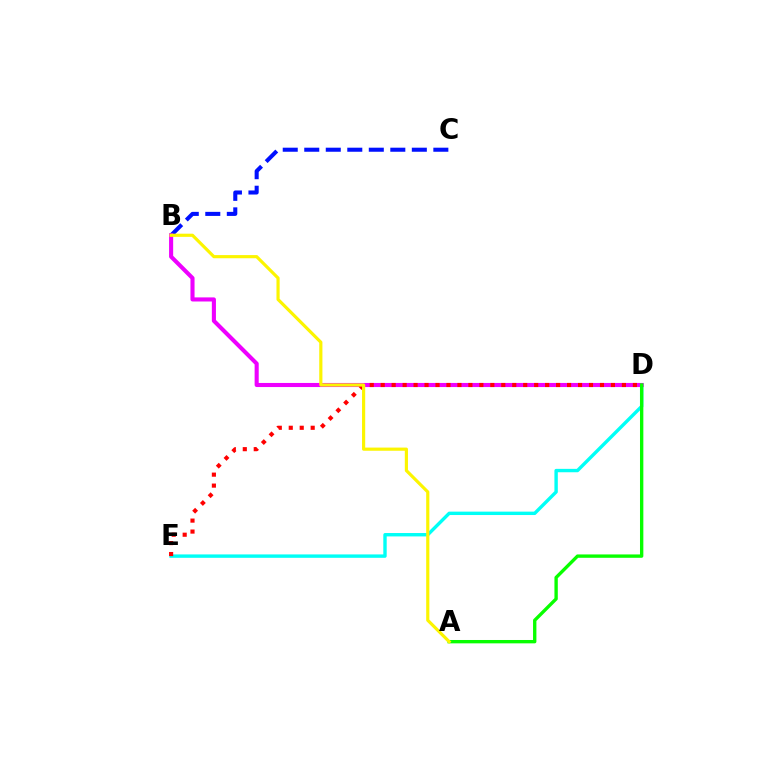{('B', 'C'): [{'color': '#0010ff', 'line_style': 'dashed', 'thickness': 2.92}], ('D', 'E'): [{'color': '#00fff6', 'line_style': 'solid', 'thickness': 2.44}, {'color': '#ff0000', 'line_style': 'dotted', 'thickness': 2.98}], ('B', 'D'): [{'color': '#ee00ff', 'line_style': 'solid', 'thickness': 2.95}], ('A', 'D'): [{'color': '#08ff00', 'line_style': 'solid', 'thickness': 2.42}], ('A', 'B'): [{'color': '#fcf500', 'line_style': 'solid', 'thickness': 2.28}]}